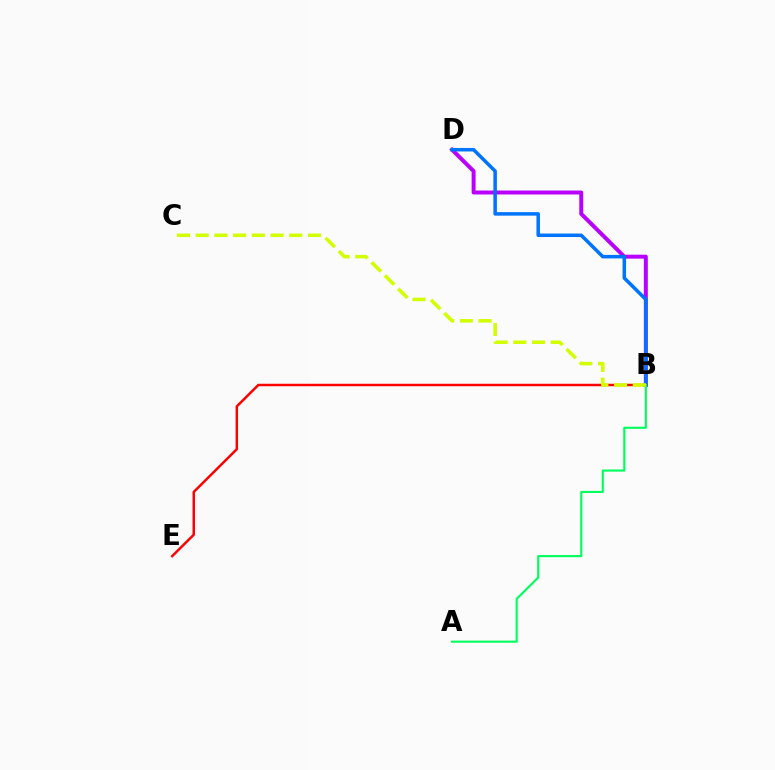{('B', 'D'): [{'color': '#b900ff', 'line_style': 'solid', 'thickness': 2.85}, {'color': '#0074ff', 'line_style': 'solid', 'thickness': 2.53}], ('B', 'E'): [{'color': '#ff0000', 'line_style': 'solid', 'thickness': 1.78}], ('A', 'B'): [{'color': '#00ff5c', 'line_style': 'solid', 'thickness': 1.53}], ('B', 'C'): [{'color': '#d1ff00', 'line_style': 'dashed', 'thickness': 2.54}]}